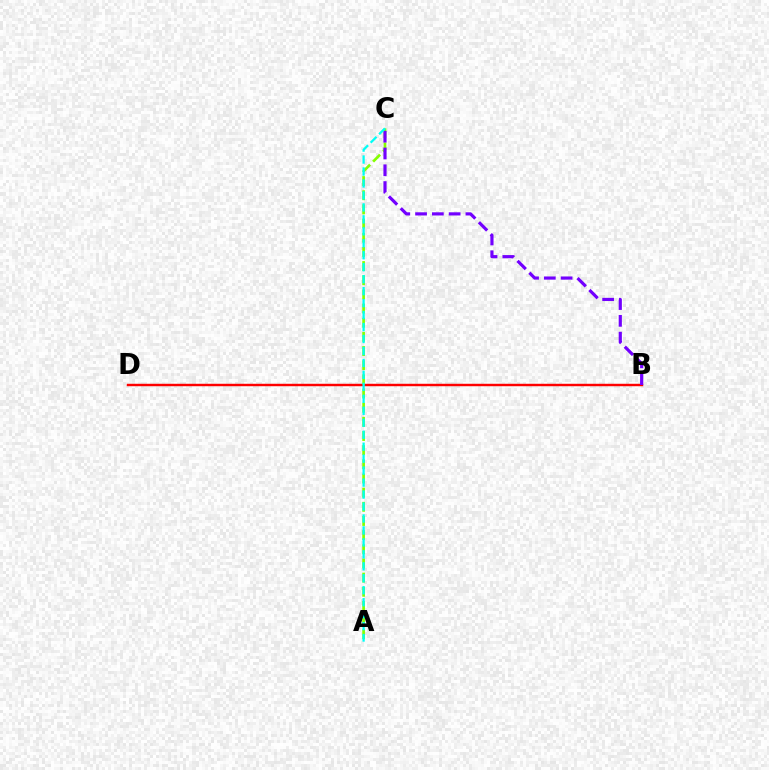{('B', 'D'): [{'color': '#ff0000', 'line_style': 'solid', 'thickness': 1.76}], ('A', 'C'): [{'color': '#84ff00', 'line_style': 'dashed', 'thickness': 1.92}, {'color': '#00fff6', 'line_style': 'dashed', 'thickness': 1.63}], ('B', 'C'): [{'color': '#7200ff', 'line_style': 'dashed', 'thickness': 2.28}]}